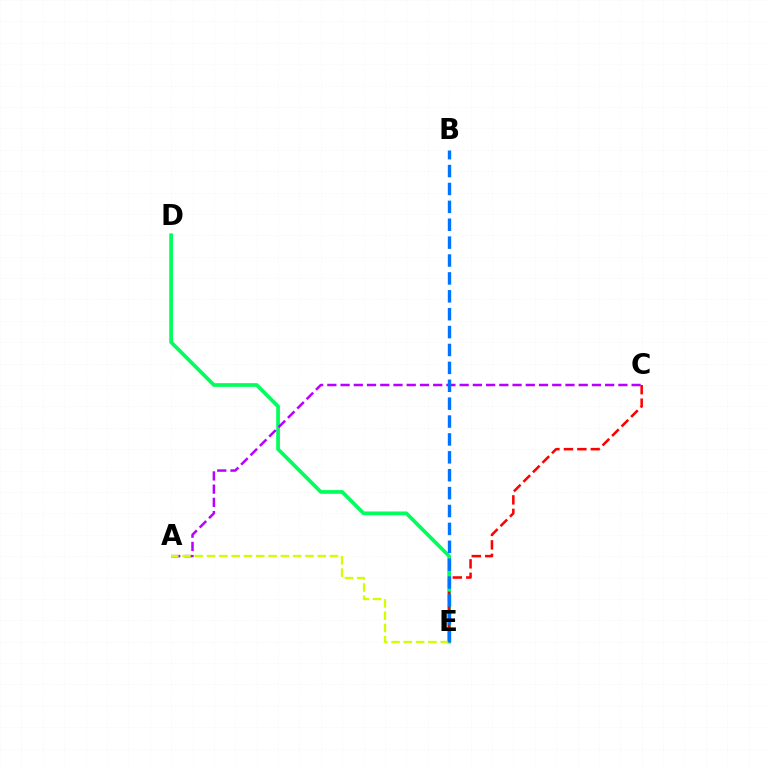{('D', 'E'): [{'color': '#00ff5c', 'line_style': 'solid', 'thickness': 2.67}], ('A', 'C'): [{'color': '#b900ff', 'line_style': 'dashed', 'thickness': 1.8}], ('A', 'E'): [{'color': '#d1ff00', 'line_style': 'dashed', 'thickness': 1.67}], ('C', 'E'): [{'color': '#ff0000', 'line_style': 'dashed', 'thickness': 1.83}], ('B', 'E'): [{'color': '#0074ff', 'line_style': 'dashed', 'thickness': 2.43}]}